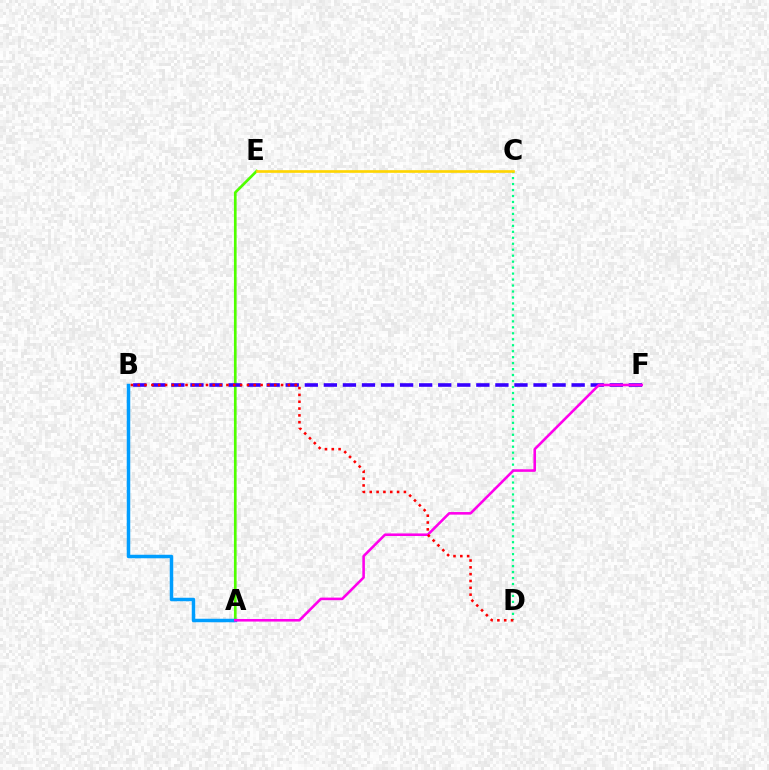{('C', 'D'): [{'color': '#00ff86', 'line_style': 'dotted', 'thickness': 1.62}], ('A', 'E'): [{'color': '#4fff00', 'line_style': 'solid', 'thickness': 1.93}], ('B', 'F'): [{'color': '#3700ff', 'line_style': 'dashed', 'thickness': 2.59}], ('A', 'B'): [{'color': '#009eff', 'line_style': 'solid', 'thickness': 2.51}], ('A', 'F'): [{'color': '#ff00ed', 'line_style': 'solid', 'thickness': 1.86}], ('C', 'E'): [{'color': '#ffd500', 'line_style': 'solid', 'thickness': 1.92}], ('B', 'D'): [{'color': '#ff0000', 'line_style': 'dotted', 'thickness': 1.85}]}